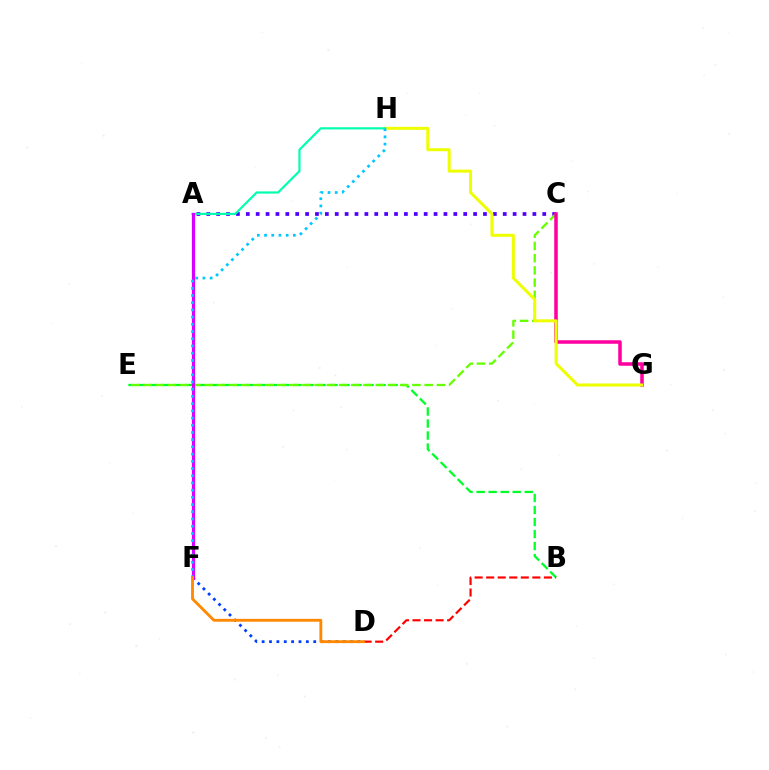{('B', 'E'): [{'color': '#00ff27', 'line_style': 'dashed', 'thickness': 1.63}], ('B', 'D'): [{'color': '#ff0000', 'line_style': 'dashed', 'thickness': 1.57}], ('A', 'C'): [{'color': '#4f00ff', 'line_style': 'dotted', 'thickness': 2.68}], ('D', 'F'): [{'color': '#003fff', 'line_style': 'dotted', 'thickness': 2.0}, {'color': '#ff8800', 'line_style': 'solid', 'thickness': 2.04}], ('C', 'E'): [{'color': '#66ff00', 'line_style': 'dashed', 'thickness': 1.66}], ('C', 'G'): [{'color': '#ff00a0', 'line_style': 'solid', 'thickness': 2.54}], ('G', 'H'): [{'color': '#eeff00', 'line_style': 'solid', 'thickness': 2.17}], ('A', 'H'): [{'color': '#00ffaf', 'line_style': 'solid', 'thickness': 1.57}], ('A', 'F'): [{'color': '#d600ff', 'line_style': 'solid', 'thickness': 2.3}], ('F', 'H'): [{'color': '#00c7ff', 'line_style': 'dotted', 'thickness': 1.96}]}